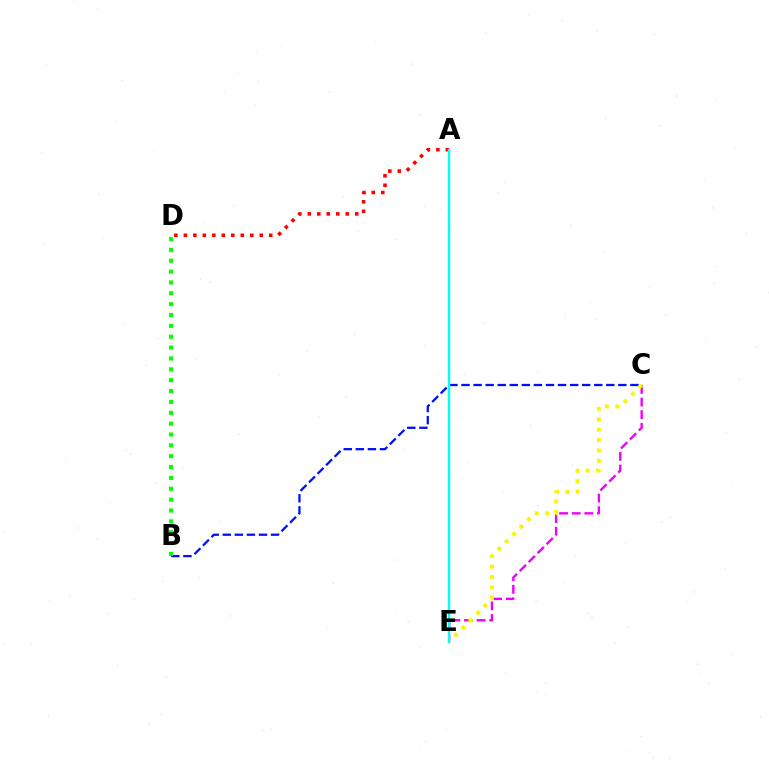{('B', 'C'): [{'color': '#0010ff', 'line_style': 'dashed', 'thickness': 1.64}], ('C', 'E'): [{'color': '#ee00ff', 'line_style': 'dashed', 'thickness': 1.72}, {'color': '#fcf500', 'line_style': 'dotted', 'thickness': 2.83}], ('A', 'D'): [{'color': '#ff0000', 'line_style': 'dotted', 'thickness': 2.58}], ('B', 'D'): [{'color': '#08ff00', 'line_style': 'dotted', 'thickness': 2.95}], ('A', 'E'): [{'color': '#00fff6', 'line_style': 'solid', 'thickness': 1.73}]}